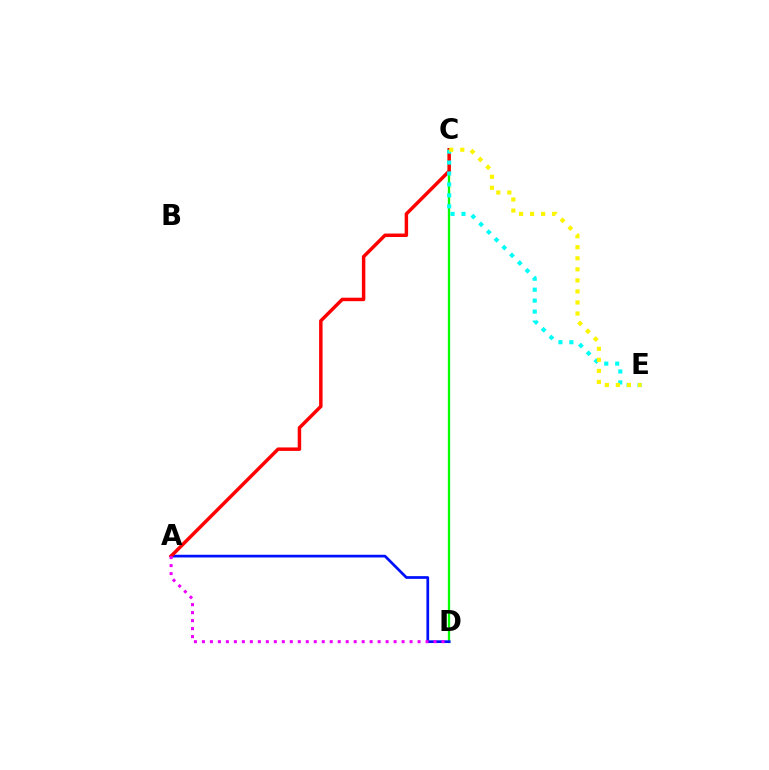{('C', 'D'): [{'color': '#08ff00', 'line_style': 'solid', 'thickness': 1.68}], ('A', 'D'): [{'color': '#0010ff', 'line_style': 'solid', 'thickness': 1.95}, {'color': '#ee00ff', 'line_style': 'dotted', 'thickness': 2.17}], ('A', 'C'): [{'color': '#ff0000', 'line_style': 'solid', 'thickness': 2.5}], ('C', 'E'): [{'color': '#00fff6', 'line_style': 'dotted', 'thickness': 2.97}, {'color': '#fcf500', 'line_style': 'dotted', 'thickness': 3.0}]}